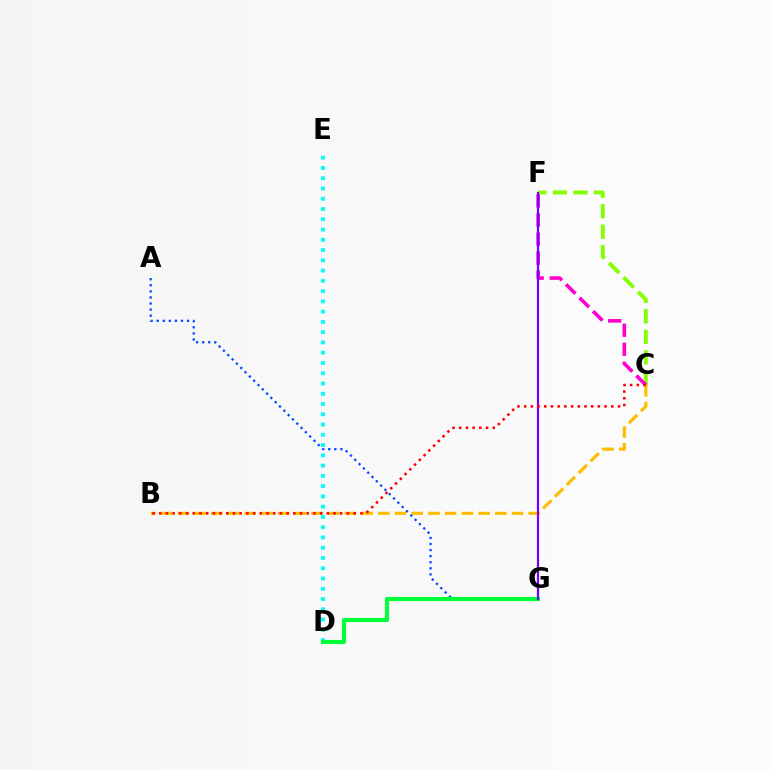{('C', 'F'): [{'color': '#84ff00', 'line_style': 'dashed', 'thickness': 2.79}, {'color': '#ff00cf', 'line_style': 'dashed', 'thickness': 2.58}], ('B', 'C'): [{'color': '#ffbd00', 'line_style': 'dashed', 'thickness': 2.27}, {'color': '#ff0000', 'line_style': 'dotted', 'thickness': 1.82}], ('D', 'E'): [{'color': '#00fff6', 'line_style': 'dotted', 'thickness': 2.79}], ('A', 'G'): [{'color': '#004bff', 'line_style': 'dotted', 'thickness': 1.65}], ('D', 'G'): [{'color': '#00ff39', 'line_style': 'solid', 'thickness': 2.96}], ('F', 'G'): [{'color': '#7200ff', 'line_style': 'solid', 'thickness': 1.59}]}